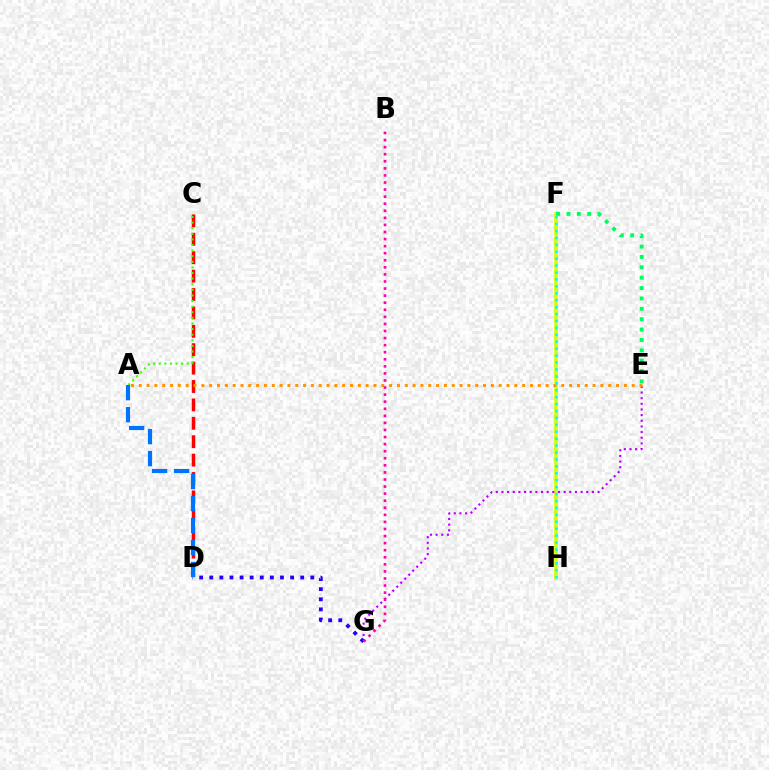{('F', 'H'): [{'color': '#d1ff00', 'line_style': 'solid', 'thickness': 2.61}, {'color': '#00fff6', 'line_style': 'dotted', 'thickness': 1.88}], ('E', 'F'): [{'color': '#00ff5c', 'line_style': 'dotted', 'thickness': 2.82}], ('E', 'G'): [{'color': '#b900ff', 'line_style': 'dotted', 'thickness': 1.54}], ('C', 'D'): [{'color': '#ff0000', 'line_style': 'dashed', 'thickness': 2.5}], ('D', 'G'): [{'color': '#2500ff', 'line_style': 'dotted', 'thickness': 2.75}], ('A', 'C'): [{'color': '#3dff00', 'line_style': 'dotted', 'thickness': 1.52}], ('A', 'E'): [{'color': '#ff9400', 'line_style': 'dotted', 'thickness': 2.13}], ('B', 'G'): [{'color': '#ff00ac', 'line_style': 'dotted', 'thickness': 1.92}], ('A', 'D'): [{'color': '#0074ff', 'line_style': 'dashed', 'thickness': 2.99}]}